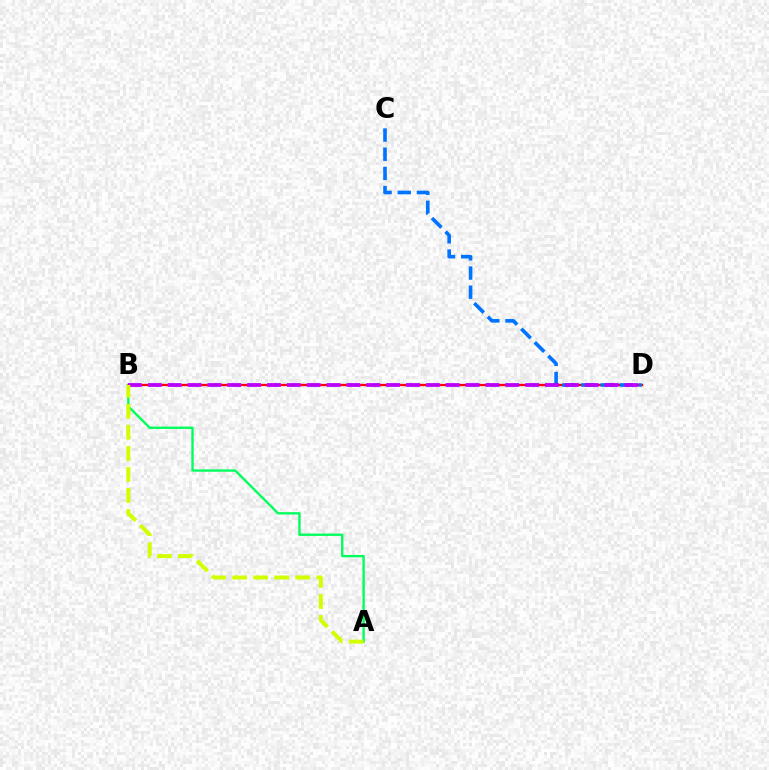{('B', 'D'): [{'color': '#ff0000', 'line_style': 'solid', 'thickness': 1.65}, {'color': '#b900ff', 'line_style': 'dashed', 'thickness': 2.7}], ('A', 'B'): [{'color': '#00ff5c', 'line_style': 'solid', 'thickness': 1.69}, {'color': '#d1ff00', 'line_style': 'dashed', 'thickness': 2.86}], ('C', 'D'): [{'color': '#0074ff', 'line_style': 'dashed', 'thickness': 2.61}]}